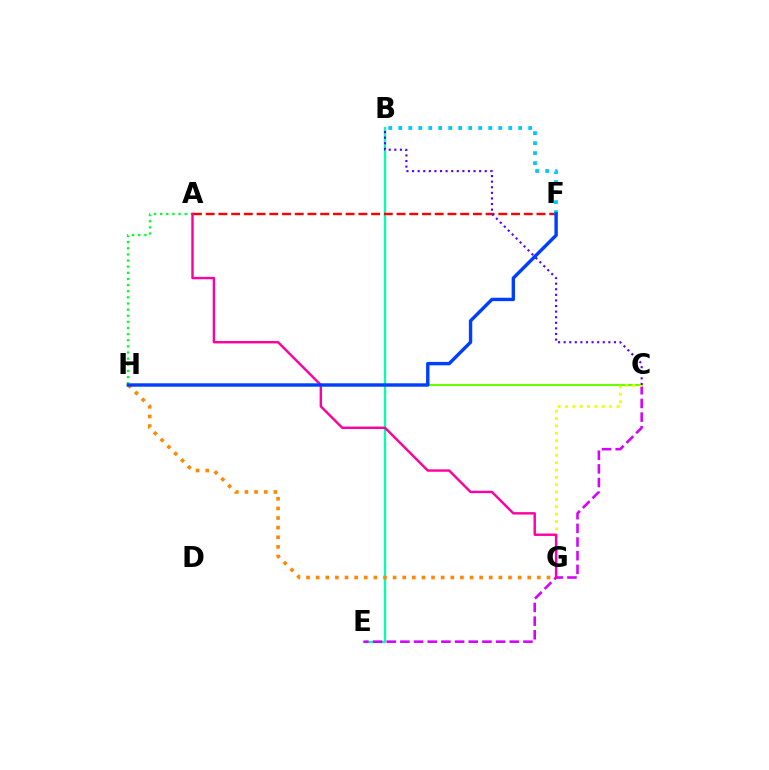{('B', 'E'): [{'color': '#00ffaf', 'line_style': 'solid', 'thickness': 1.64}], ('A', 'H'): [{'color': '#00ff27', 'line_style': 'dotted', 'thickness': 1.67}], ('A', 'F'): [{'color': '#ff0000', 'line_style': 'dashed', 'thickness': 1.73}], ('C', 'E'): [{'color': '#d600ff', 'line_style': 'dashed', 'thickness': 1.86}], ('C', 'H'): [{'color': '#66ff00', 'line_style': 'solid', 'thickness': 1.51}], ('C', 'G'): [{'color': '#eeff00', 'line_style': 'dotted', 'thickness': 2.0}], ('G', 'H'): [{'color': '#ff8800', 'line_style': 'dotted', 'thickness': 2.61}], ('B', 'C'): [{'color': '#4f00ff', 'line_style': 'dotted', 'thickness': 1.52}], ('A', 'G'): [{'color': '#ff00a0', 'line_style': 'solid', 'thickness': 1.74}], ('B', 'F'): [{'color': '#00c7ff', 'line_style': 'dotted', 'thickness': 2.72}], ('F', 'H'): [{'color': '#003fff', 'line_style': 'solid', 'thickness': 2.45}]}